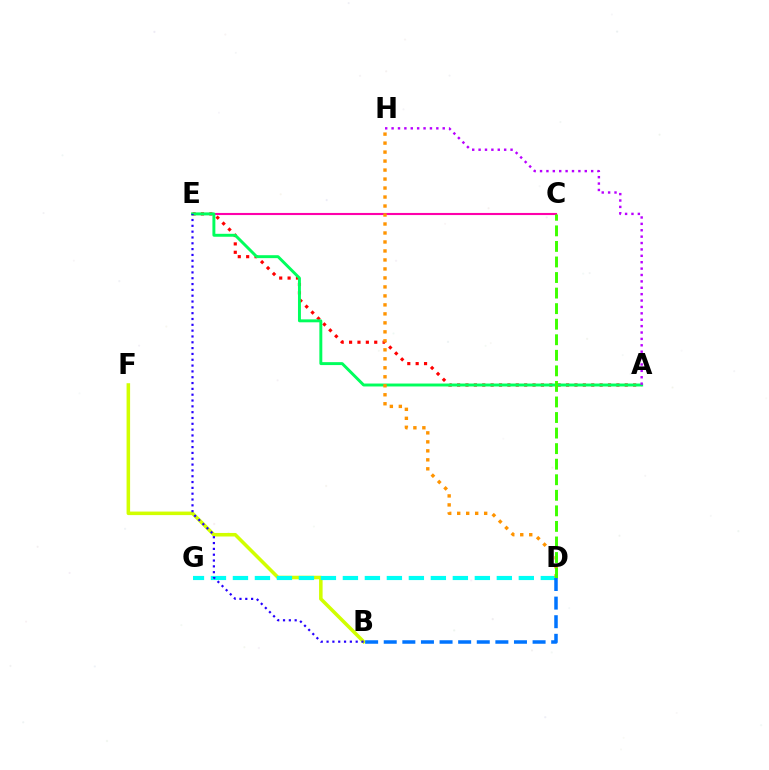{('C', 'E'): [{'color': '#ff00ac', 'line_style': 'solid', 'thickness': 1.52}], ('A', 'E'): [{'color': '#ff0000', 'line_style': 'dotted', 'thickness': 2.28}, {'color': '#00ff5c', 'line_style': 'solid', 'thickness': 2.11}], ('B', 'F'): [{'color': '#d1ff00', 'line_style': 'solid', 'thickness': 2.55}], ('D', 'G'): [{'color': '#00fff6', 'line_style': 'dashed', 'thickness': 2.99}], ('A', 'H'): [{'color': '#b900ff', 'line_style': 'dotted', 'thickness': 1.74}], ('B', 'E'): [{'color': '#2500ff', 'line_style': 'dotted', 'thickness': 1.58}], ('D', 'H'): [{'color': '#ff9400', 'line_style': 'dotted', 'thickness': 2.44}], ('C', 'D'): [{'color': '#3dff00', 'line_style': 'dashed', 'thickness': 2.11}], ('B', 'D'): [{'color': '#0074ff', 'line_style': 'dashed', 'thickness': 2.53}]}